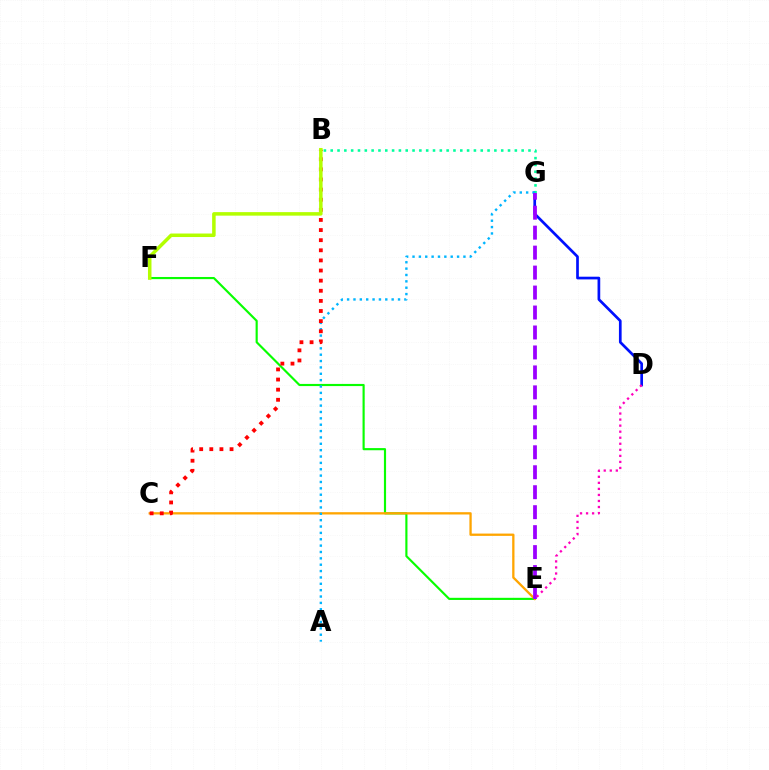{('E', 'F'): [{'color': '#08ff00', 'line_style': 'solid', 'thickness': 1.55}], ('C', 'E'): [{'color': '#ffa500', 'line_style': 'solid', 'thickness': 1.66}], ('D', 'G'): [{'color': '#0010ff', 'line_style': 'solid', 'thickness': 1.94}], ('B', 'G'): [{'color': '#00ff9d', 'line_style': 'dotted', 'thickness': 1.85}], ('A', 'G'): [{'color': '#00b5ff', 'line_style': 'dotted', 'thickness': 1.73}], ('E', 'G'): [{'color': '#9b00ff', 'line_style': 'dashed', 'thickness': 2.71}], ('D', 'E'): [{'color': '#ff00bd', 'line_style': 'dotted', 'thickness': 1.64}], ('B', 'C'): [{'color': '#ff0000', 'line_style': 'dotted', 'thickness': 2.75}], ('B', 'F'): [{'color': '#b3ff00', 'line_style': 'solid', 'thickness': 2.53}]}